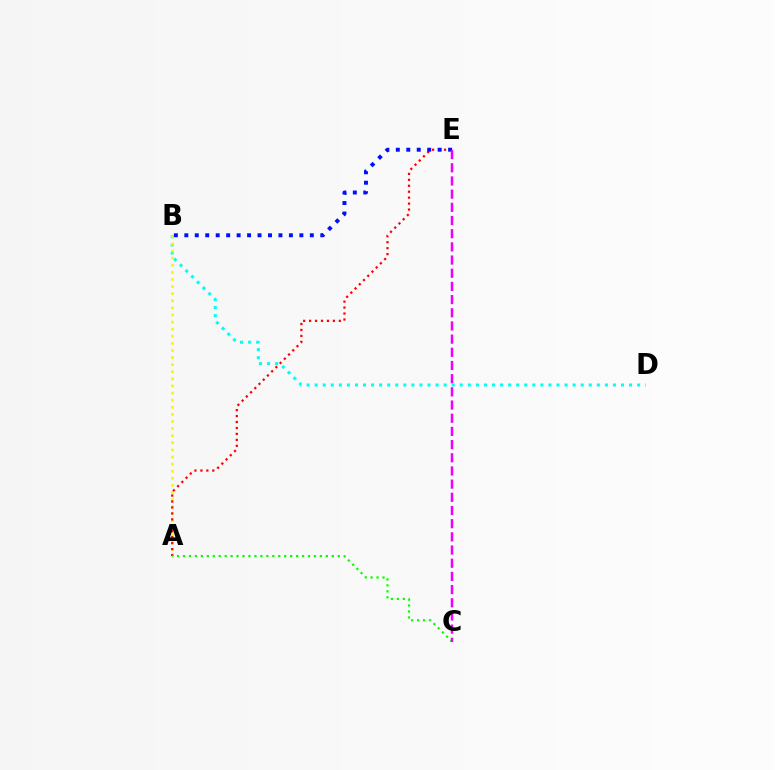{('B', 'D'): [{'color': '#00fff6', 'line_style': 'dotted', 'thickness': 2.19}], ('A', 'B'): [{'color': '#fcf500', 'line_style': 'dotted', 'thickness': 1.93}], ('A', 'E'): [{'color': '#ff0000', 'line_style': 'dotted', 'thickness': 1.62}], ('B', 'E'): [{'color': '#0010ff', 'line_style': 'dotted', 'thickness': 2.84}], ('A', 'C'): [{'color': '#08ff00', 'line_style': 'dotted', 'thickness': 1.62}], ('C', 'E'): [{'color': '#ee00ff', 'line_style': 'dashed', 'thickness': 1.79}]}